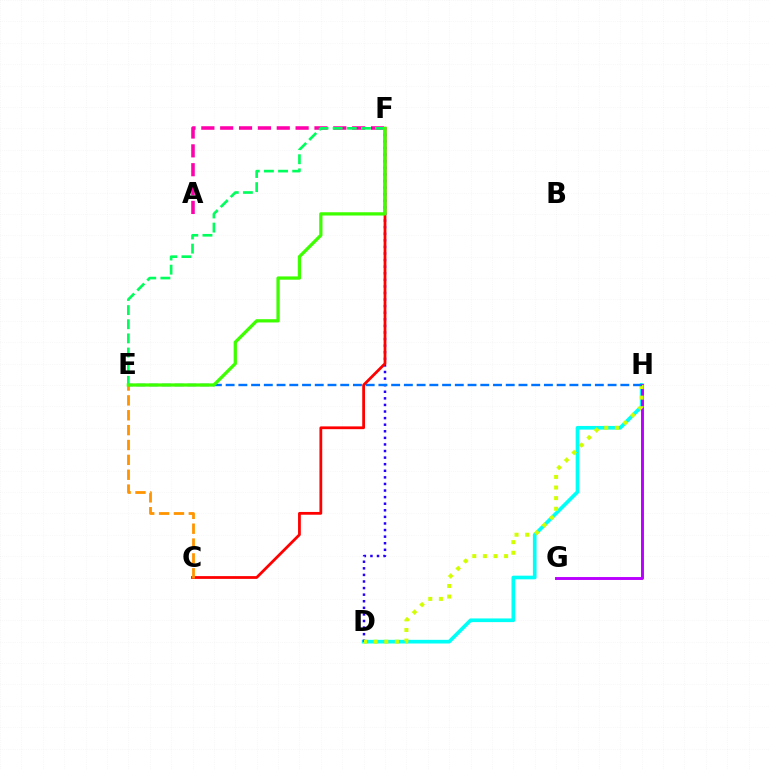{('D', 'H'): [{'color': '#00fff6', 'line_style': 'solid', 'thickness': 2.64}, {'color': '#d1ff00', 'line_style': 'dotted', 'thickness': 2.88}], ('G', 'H'): [{'color': '#b900ff', 'line_style': 'solid', 'thickness': 2.1}], ('A', 'F'): [{'color': '#ff00ac', 'line_style': 'dashed', 'thickness': 2.56}], ('D', 'F'): [{'color': '#2500ff', 'line_style': 'dotted', 'thickness': 1.79}], ('E', 'H'): [{'color': '#0074ff', 'line_style': 'dashed', 'thickness': 1.73}], ('C', 'F'): [{'color': '#ff0000', 'line_style': 'solid', 'thickness': 2.0}], ('C', 'E'): [{'color': '#ff9400', 'line_style': 'dashed', 'thickness': 2.02}], ('E', 'F'): [{'color': '#00ff5c', 'line_style': 'dashed', 'thickness': 1.92}, {'color': '#3dff00', 'line_style': 'solid', 'thickness': 2.35}]}